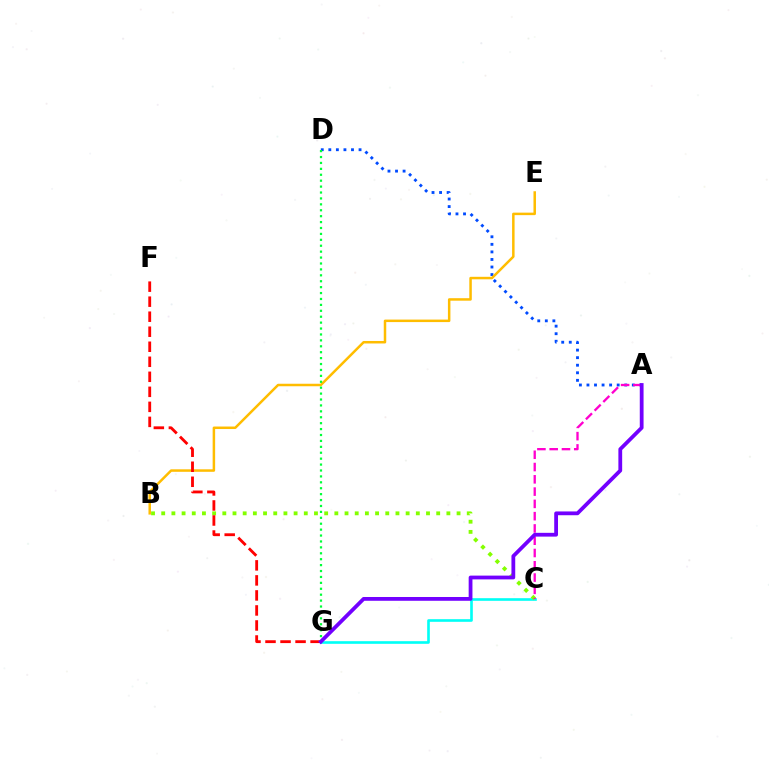{('C', 'G'): [{'color': '#00fff6', 'line_style': 'solid', 'thickness': 1.9}], ('A', 'D'): [{'color': '#004bff', 'line_style': 'dotted', 'thickness': 2.05}], ('B', 'E'): [{'color': '#ffbd00', 'line_style': 'solid', 'thickness': 1.8}], ('B', 'C'): [{'color': '#84ff00', 'line_style': 'dotted', 'thickness': 2.77}], ('F', 'G'): [{'color': '#ff0000', 'line_style': 'dashed', 'thickness': 2.04}], ('D', 'G'): [{'color': '#00ff39', 'line_style': 'dotted', 'thickness': 1.61}], ('A', 'C'): [{'color': '#ff00cf', 'line_style': 'dashed', 'thickness': 1.67}], ('A', 'G'): [{'color': '#7200ff', 'line_style': 'solid', 'thickness': 2.72}]}